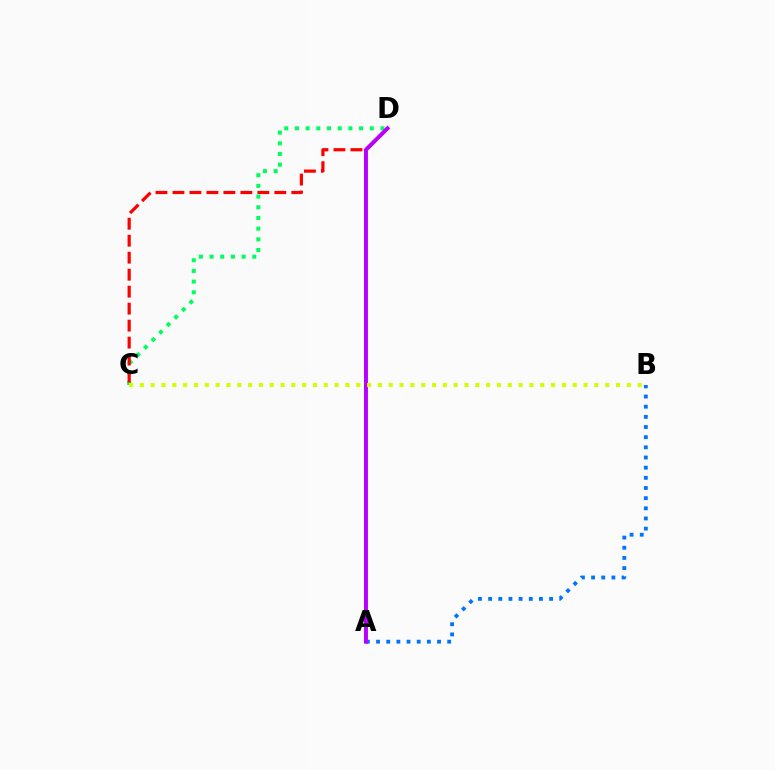{('A', 'B'): [{'color': '#0074ff', 'line_style': 'dotted', 'thickness': 2.76}], ('C', 'D'): [{'color': '#00ff5c', 'line_style': 'dotted', 'thickness': 2.9}, {'color': '#ff0000', 'line_style': 'dashed', 'thickness': 2.31}], ('A', 'D'): [{'color': '#b900ff', 'line_style': 'solid', 'thickness': 2.84}], ('B', 'C'): [{'color': '#d1ff00', 'line_style': 'dotted', 'thickness': 2.94}]}